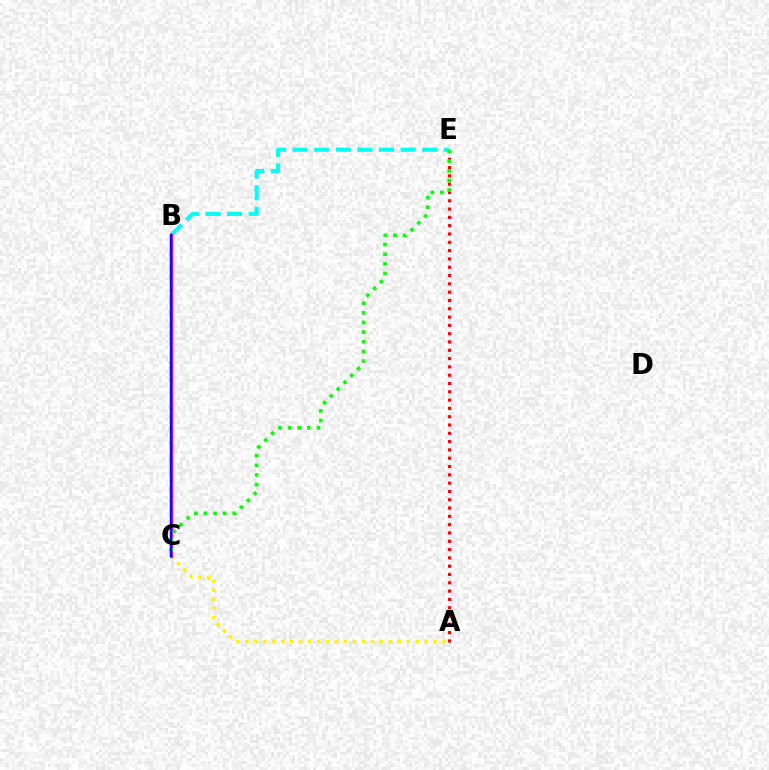{('B', 'E'): [{'color': '#00fff6', 'line_style': 'dashed', 'thickness': 2.94}], ('A', 'E'): [{'color': '#ff0000', 'line_style': 'dotted', 'thickness': 2.26}], ('A', 'C'): [{'color': '#fcf500', 'line_style': 'dotted', 'thickness': 2.44}], ('B', 'C'): [{'color': '#ee00ff', 'line_style': 'solid', 'thickness': 2.3}, {'color': '#0010ff', 'line_style': 'solid', 'thickness': 1.69}], ('C', 'E'): [{'color': '#08ff00', 'line_style': 'dotted', 'thickness': 2.62}]}